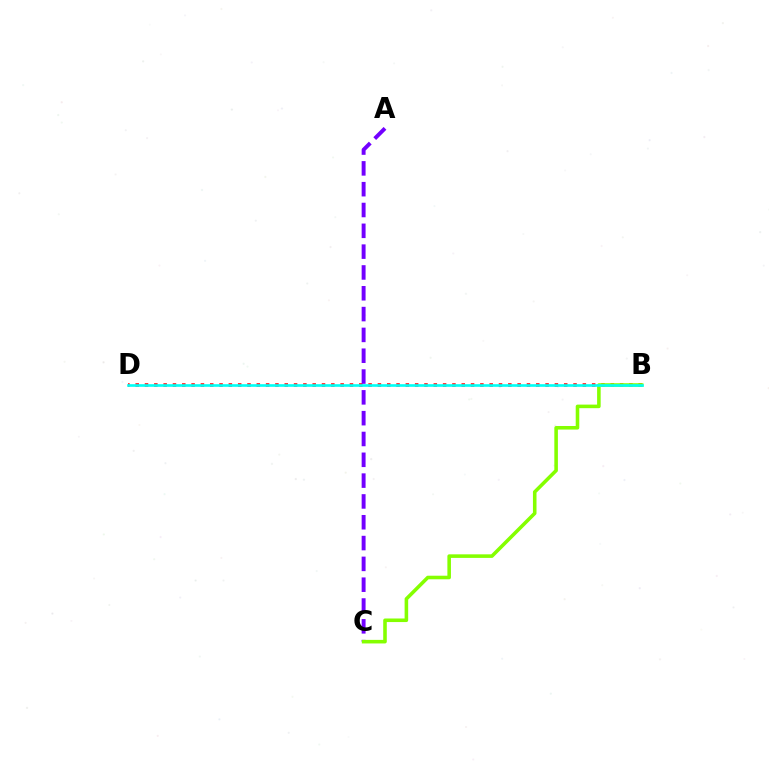{('B', 'D'): [{'color': '#ff0000', 'line_style': 'dotted', 'thickness': 2.53}, {'color': '#00fff6', 'line_style': 'solid', 'thickness': 1.9}], ('A', 'C'): [{'color': '#7200ff', 'line_style': 'dashed', 'thickness': 2.83}], ('B', 'C'): [{'color': '#84ff00', 'line_style': 'solid', 'thickness': 2.57}]}